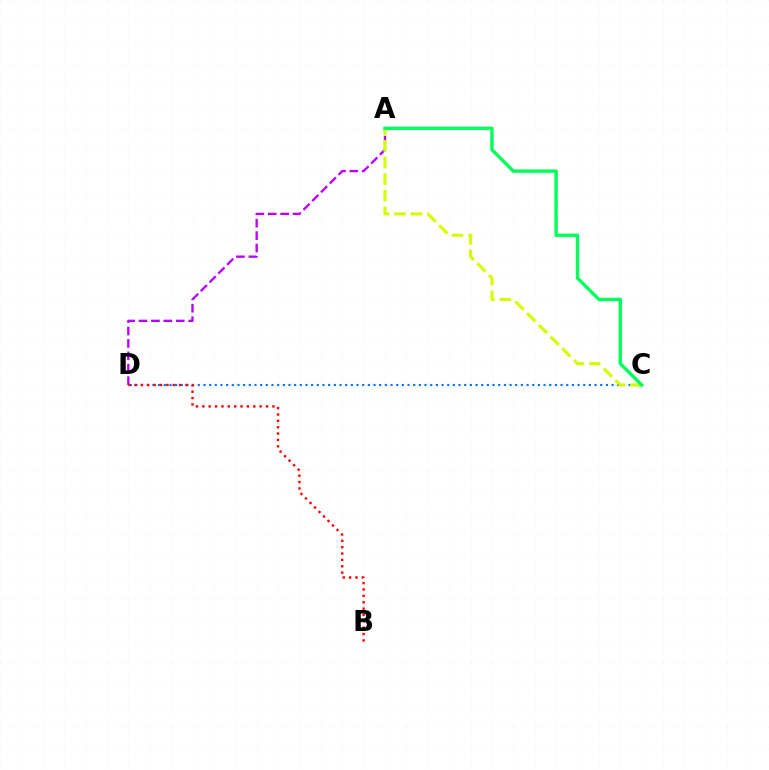{('A', 'D'): [{'color': '#b900ff', 'line_style': 'dashed', 'thickness': 1.69}], ('C', 'D'): [{'color': '#0074ff', 'line_style': 'dotted', 'thickness': 1.54}], ('B', 'D'): [{'color': '#ff0000', 'line_style': 'dotted', 'thickness': 1.73}], ('A', 'C'): [{'color': '#d1ff00', 'line_style': 'dashed', 'thickness': 2.25}, {'color': '#00ff5c', 'line_style': 'solid', 'thickness': 2.44}]}